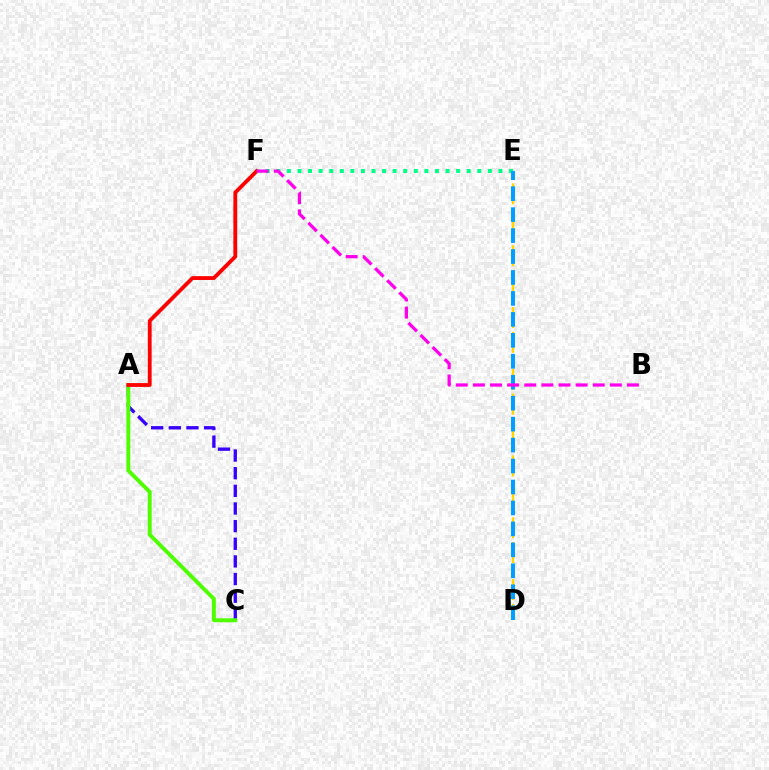{('A', 'C'): [{'color': '#3700ff', 'line_style': 'dashed', 'thickness': 2.4}, {'color': '#4fff00', 'line_style': 'solid', 'thickness': 2.82}], ('D', 'E'): [{'color': '#ffd500', 'line_style': 'dashed', 'thickness': 1.68}, {'color': '#009eff', 'line_style': 'dashed', 'thickness': 2.85}], ('A', 'F'): [{'color': '#ff0000', 'line_style': 'solid', 'thickness': 2.75}], ('E', 'F'): [{'color': '#00ff86', 'line_style': 'dotted', 'thickness': 2.87}], ('B', 'F'): [{'color': '#ff00ed', 'line_style': 'dashed', 'thickness': 2.33}]}